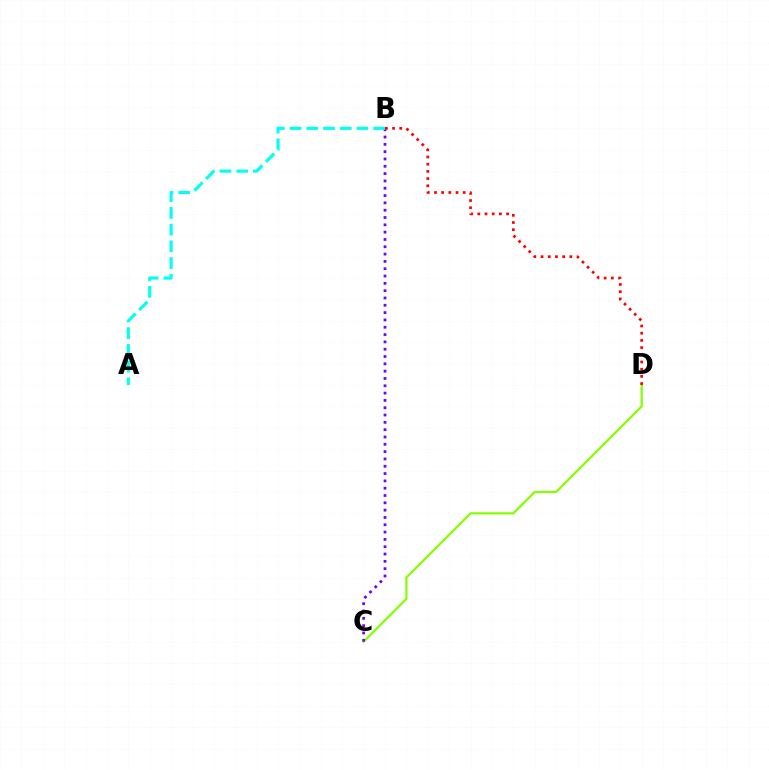{('C', 'D'): [{'color': '#84ff00', 'line_style': 'solid', 'thickness': 1.59}], ('B', 'C'): [{'color': '#7200ff', 'line_style': 'dotted', 'thickness': 1.99}], ('A', 'B'): [{'color': '#00fff6', 'line_style': 'dashed', 'thickness': 2.27}], ('B', 'D'): [{'color': '#ff0000', 'line_style': 'dotted', 'thickness': 1.95}]}